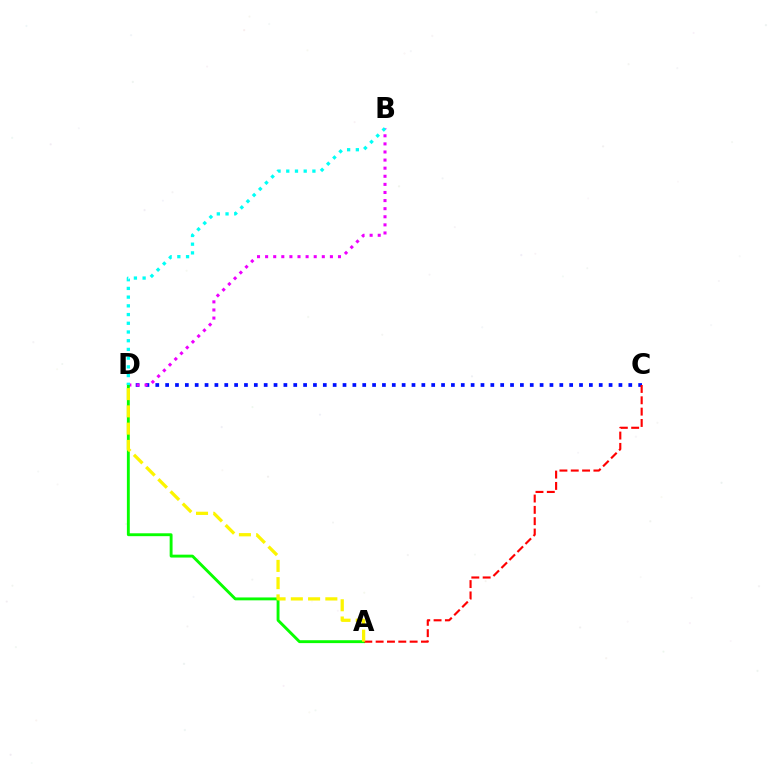{('C', 'D'): [{'color': '#0010ff', 'line_style': 'dotted', 'thickness': 2.68}], ('B', 'D'): [{'color': '#ee00ff', 'line_style': 'dotted', 'thickness': 2.2}, {'color': '#00fff6', 'line_style': 'dotted', 'thickness': 2.37}], ('A', 'D'): [{'color': '#08ff00', 'line_style': 'solid', 'thickness': 2.08}, {'color': '#fcf500', 'line_style': 'dashed', 'thickness': 2.34}], ('A', 'C'): [{'color': '#ff0000', 'line_style': 'dashed', 'thickness': 1.54}]}